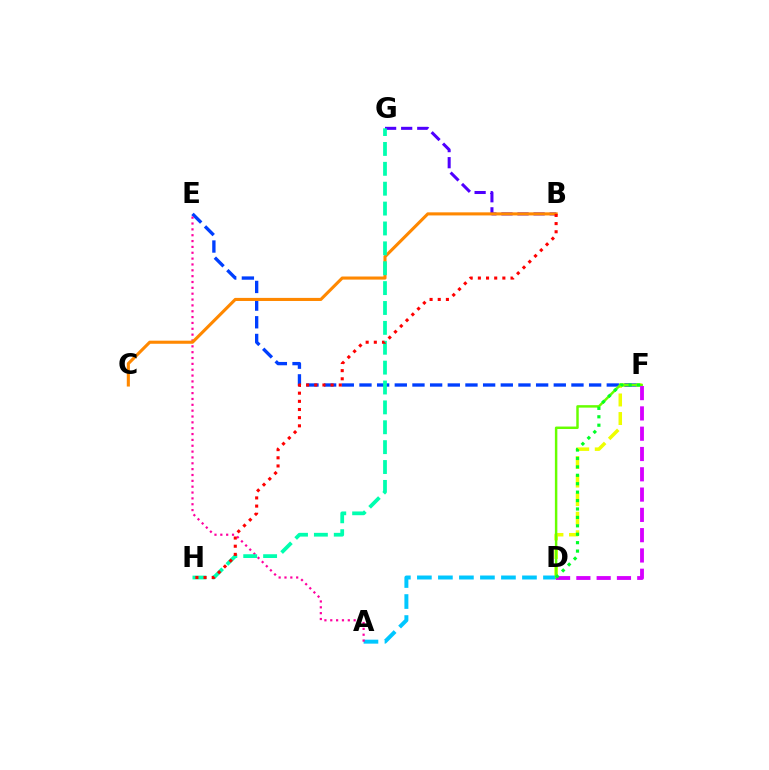{('D', 'F'): [{'color': '#eeff00', 'line_style': 'dashed', 'thickness': 2.52}, {'color': '#66ff00', 'line_style': 'solid', 'thickness': 1.78}, {'color': '#d600ff', 'line_style': 'dashed', 'thickness': 2.76}, {'color': '#00ff27', 'line_style': 'dotted', 'thickness': 2.29}], ('A', 'D'): [{'color': '#00c7ff', 'line_style': 'dashed', 'thickness': 2.85}], ('E', 'F'): [{'color': '#003fff', 'line_style': 'dashed', 'thickness': 2.4}], ('B', 'G'): [{'color': '#4f00ff', 'line_style': 'dashed', 'thickness': 2.18}], ('A', 'E'): [{'color': '#ff00a0', 'line_style': 'dotted', 'thickness': 1.59}], ('B', 'C'): [{'color': '#ff8800', 'line_style': 'solid', 'thickness': 2.22}], ('G', 'H'): [{'color': '#00ffaf', 'line_style': 'dashed', 'thickness': 2.7}], ('B', 'H'): [{'color': '#ff0000', 'line_style': 'dotted', 'thickness': 2.22}]}